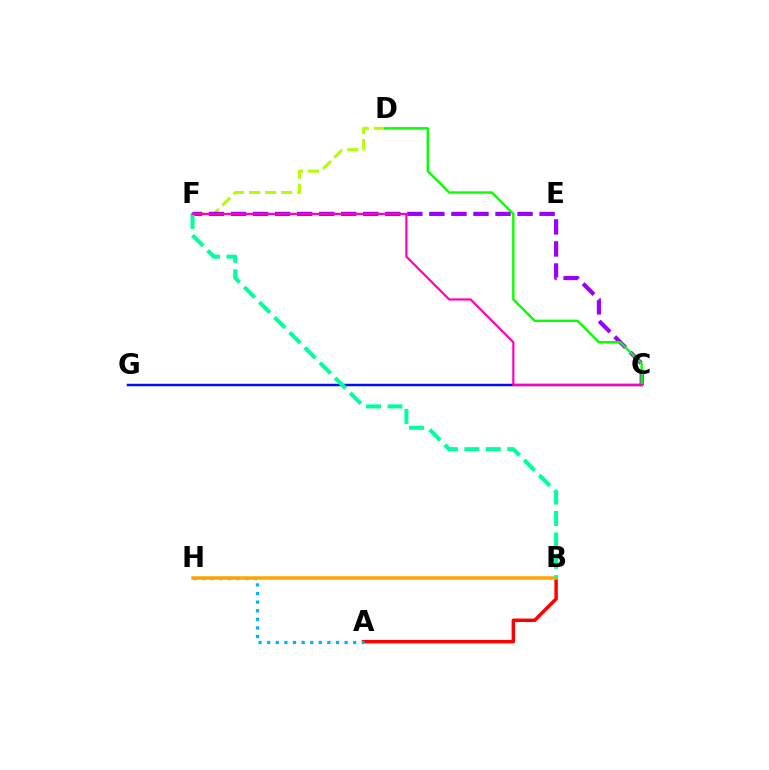{('D', 'F'): [{'color': '#b3ff00', 'line_style': 'dashed', 'thickness': 2.18}], ('A', 'B'): [{'color': '#ff0000', 'line_style': 'solid', 'thickness': 2.5}], ('C', 'F'): [{'color': '#9b00ff', 'line_style': 'dashed', 'thickness': 2.99}, {'color': '#ff00bd', 'line_style': 'solid', 'thickness': 1.57}], ('C', 'G'): [{'color': '#0010ff', 'line_style': 'solid', 'thickness': 1.78}], ('A', 'H'): [{'color': '#00b5ff', 'line_style': 'dotted', 'thickness': 2.34}], ('B', 'H'): [{'color': '#ffa500', 'line_style': 'solid', 'thickness': 2.52}], ('C', 'D'): [{'color': '#08ff00', 'line_style': 'solid', 'thickness': 1.73}], ('B', 'F'): [{'color': '#00ff9d', 'line_style': 'dashed', 'thickness': 2.91}]}